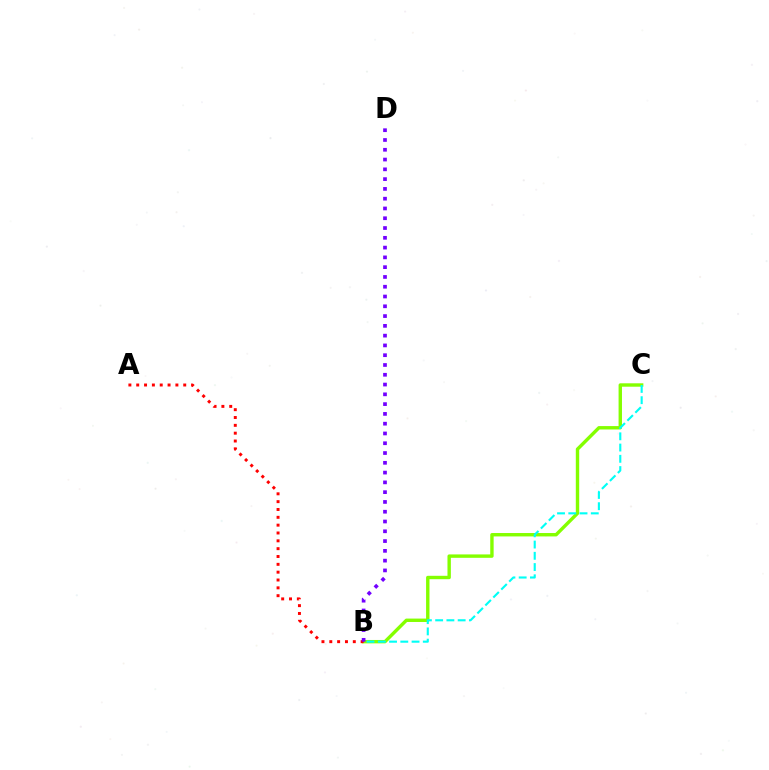{('B', 'C'): [{'color': '#84ff00', 'line_style': 'solid', 'thickness': 2.45}, {'color': '#00fff6', 'line_style': 'dashed', 'thickness': 1.53}], ('A', 'B'): [{'color': '#ff0000', 'line_style': 'dotted', 'thickness': 2.13}], ('B', 'D'): [{'color': '#7200ff', 'line_style': 'dotted', 'thickness': 2.66}]}